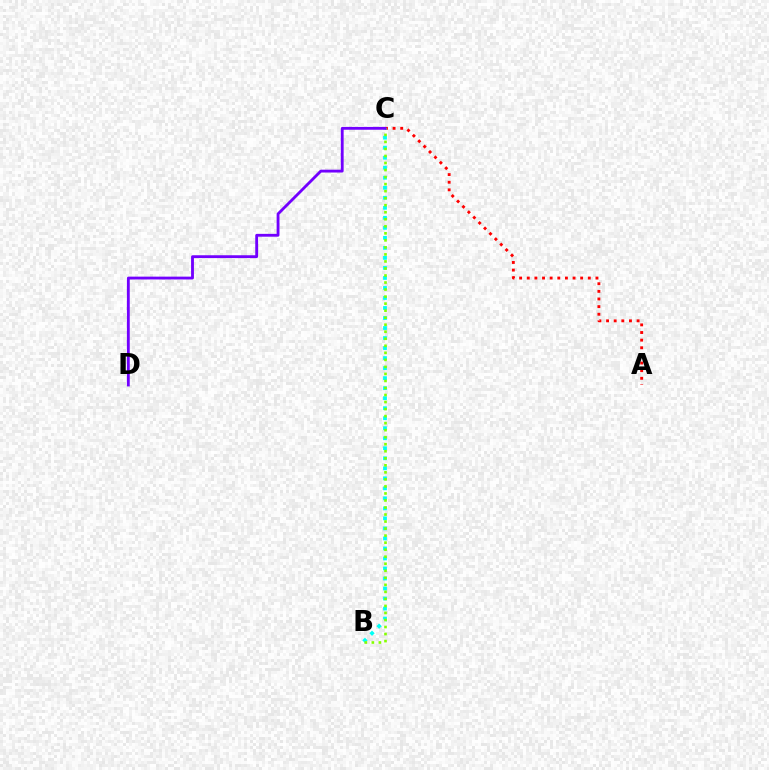{('A', 'C'): [{'color': '#ff0000', 'line_style': 'dotted', 'thickness': 2.07}], ('B', 'C'): [{'color': '#00fff6', 'line_style': 'dotted', 'thickness': 2.72}, {'color': '#84ff00', 'line_style': 'dotted', 'thickness': 1.91}], ('C', 'D'): [{'color': '#7200ff', 'line_style': 'solid', 'thickness': 2.04}]}